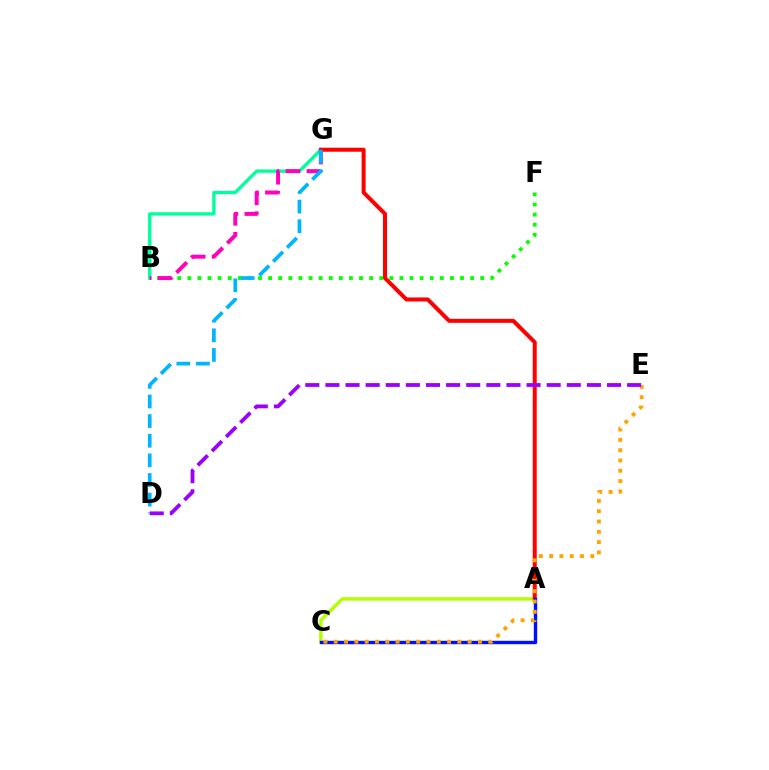{('B', 'G'): [{'color': '#00ff9d', 'line_style': 'solid', 'thickness': 2.4}, {'color': '#ff00bd', 'line_style': 'dashed', 'thickness': 2.85}], ('A', 'C'): [{'color': '#b3ff00', 'line_style': 'solid', 'thickness': 2.48}, {'color': '#0010ff', 'line_style': 'solid', 'thickness': 2.44}], ('A', 'G'): [{'color': '#ff0000', 'line_style': 'solid', 'thickness': 2.89}], ('B', 'F'): [{'color': '#08ff00', 'line_style': 'dotted', 'thickness': 2.74}], ('C', 'E'): [{'color': '#ffa500', 'line_style': 'dotted', 'thickness': 2.8}], ('D', 'G'): [{'color': '#00b5ff', 'line_style': 'dashed', 'thickness': 2.67}], ('D', 'E'): [{'color': '#9b00ff', 'line_style': 'dashed', 'thickness': 2.73}]}